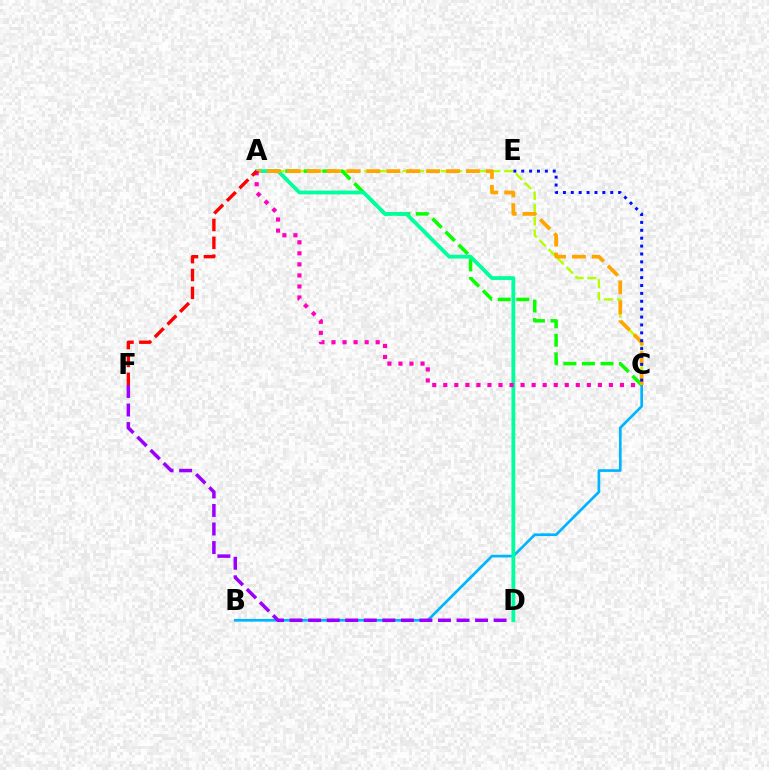{('A', 'C'): [{'color': '#b3ff00', 'line_style': 'dashed', 'thickness': 1.73}, {'color': '#08ff00', 'line_style': 'dashed', 'thickness': 2.52}, {'color': '#ffa500', 'line_style': 'dashed', 'thickness': 2.7}, {'color': '#ff00bd', 'line_style': 'dotted', 'thickness': 3.0}], ('B', 'C'): [{'color': '#00b5ff', 'line_style': 'solid', 'thickness': 1.94}], ('D', 'F'): [{'color': '#9b00ff', 'line_style': 'dashed', 'thickness': 2.52}], ('A', 'D'): [{'color': '#00ff9d', 'line_style': 'solid', 'thickness': 2.74}], ('A', 'F'): [{'color': '#ff0000', 'line_style': 'dashed', 'thickness': 2.43}], ('C', 'E'): [{'color': '#0010ff', 'line_style': 'dotted', 'thickness': 2.14}]}